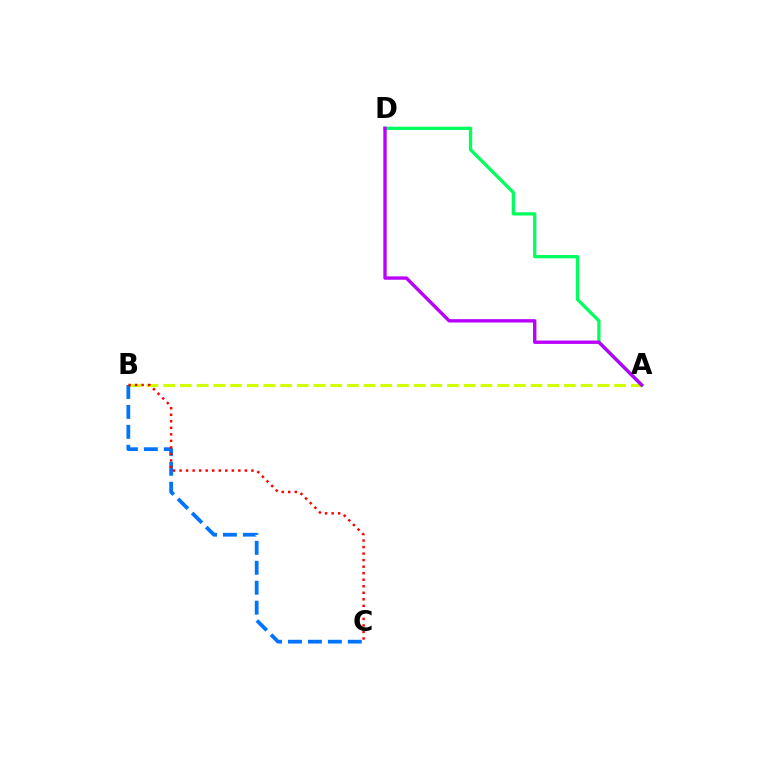{('A', 'B'): [{'color': '#d1ff00', 'line_style': 'dashed', 'thickness': 2.27}], ('B', 'C'): [{'color': '#0074ff', 'line_style': 'dashed', 'thickness': 2.71}, {'color': '#ff0000', 'line_style': 'dotted', 'thickness': 1.77}], ('A', 'D'): [{'color': '#00ff5c', 'line_style': 'solid', 'thickness': 2.36}, {'color': '#b900ff', 'line_style': 'solid', 'thickness': 2.42}]}